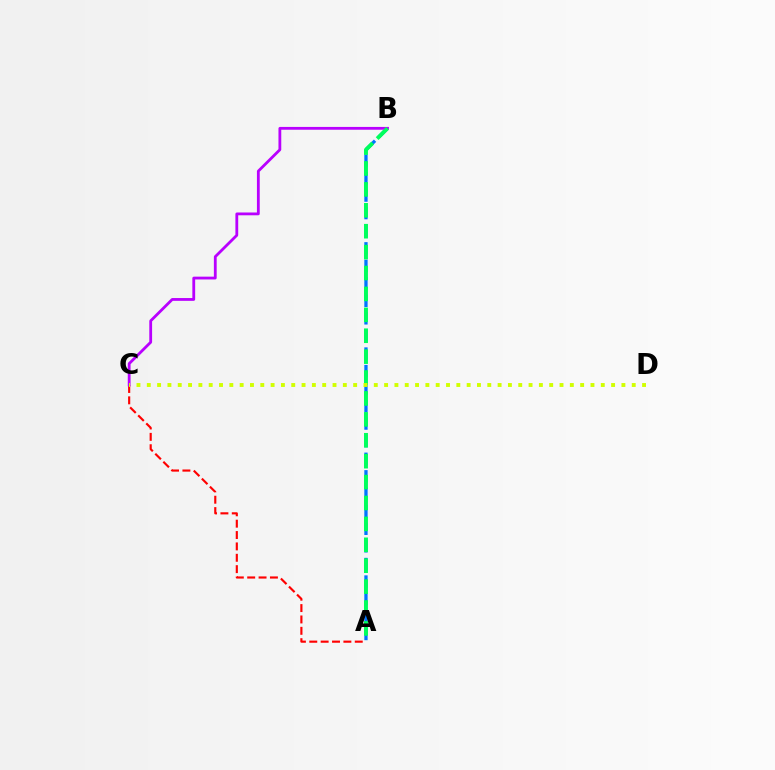{('A', 'B'): [{'color': '#0074ff', 'line_style': 'dashed', 'thickness': 2.38}, {'color': '#00ff5c', 'line_style': 'dashed', 'thickness': 2.84}], ('A', 'C'): [{'color': '#ff0000', 'line_style': 'dashed', 'thickness': 1.54}], ('B', 'C'): [{'color': '#b900ff', 'line_style': 'solid', 'thickness': 2.02}], ('C', 'D'): [{'color': '#d1ff00', 'line_style': 'dotted', 'thickness': 2.8}]}